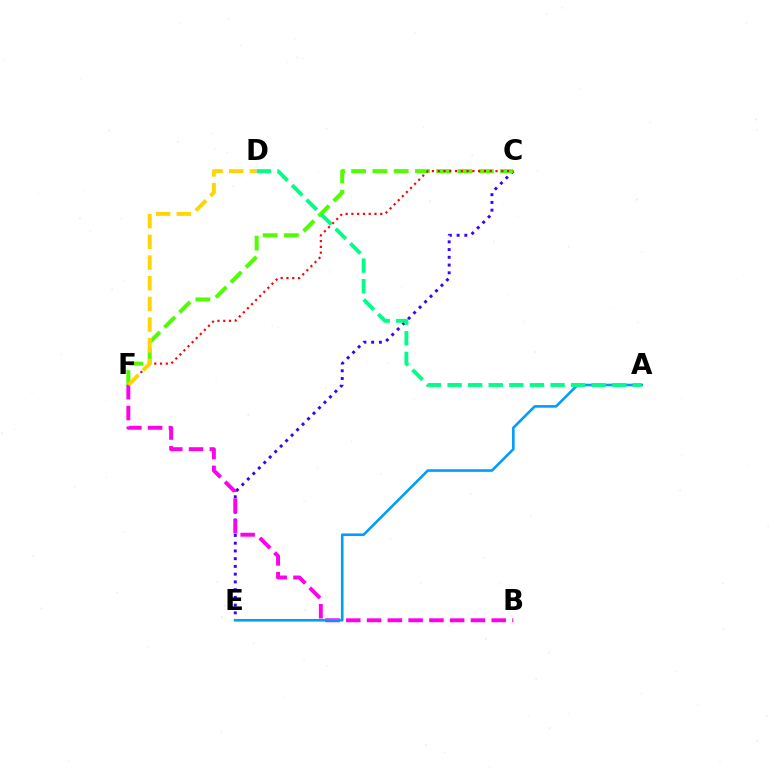{('C', 'E'): [{'color': '#3700ff', 'line_style': 'dotted', 'thickness': 2.1}], ('B', 'F'): [{'color': '#ff00ed', 'line_style': 'dashed', 'thickness': 2.82}], ('C', 'F'): [{'color': '#4fff00', 'line_style': 'dashed', 'thickness': 2.89}, {'color': '#ff0000', 'line_style': 'dotted', 'thickness': 1.57}], ('A', 'E'): [{'color': '#009eff', 'line_style': 'solid', 'thickness': 1.89}], ('D', 'F'): [{'color': '#ffd500', 'line_style': 'dashed', 'thickness': 2.81}], ('A', 'D'): [{'color': '#00ff86', 'line_style': 'dashed', 'thickness': 2.8}]}